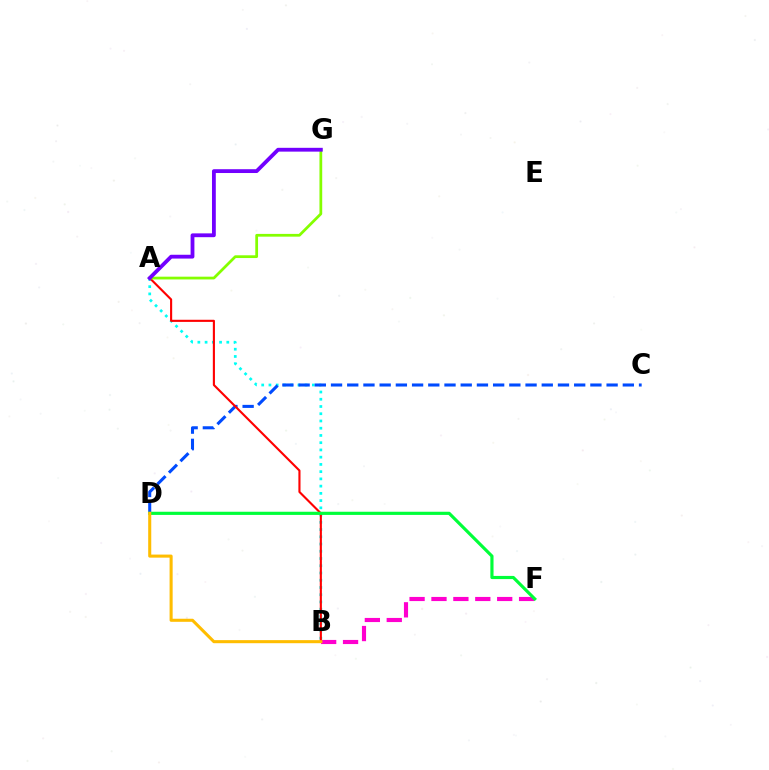{('A', 'B'): [{'color': '#00fff6', 'line_style': 'dotted', 'thickness': 1.97}, {'color': '#ff0000', 'line_style': 'solid', 'thickness': 1.53}], ('B', 'F'): [{'color': '#ff00cf', 'line_style': 'dashed', 'thickness': 2.98}], ('C', 'D'): [{'color': '#004bff', 'line_style': 'dashed', 'thickness': 2.2}], ('D', 'F'): [{'color': '#00ff39', 'line_style': 'solid', 'thickness': 2.28}], ('A', 'G'): [{'color': '#84ff00', 'line_style': 'solid', 'thickness': 1.98}, {'color': '#7200ff', 'line_style': 'solid', 'thickness': 2.74}], ('B', 'D'): [{'color': '#ffbd00', 'line_style': 'solid', 'thickness': 2.21}]}